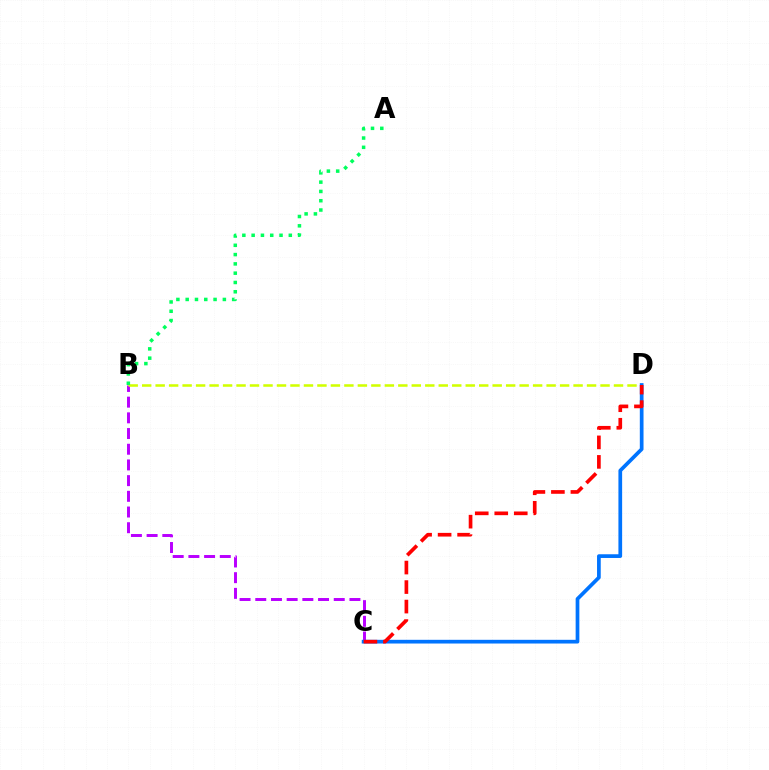{('B', 'C'): [{'color': '#b900ff', 'line_style': 'dashed', 'thickness': 2.13}], ('B', 'D'): [{'color': '#d1ff00', 'line_style': 'dashed', 'thickness': 1.83}], ('A', 'B'): [{'color': '#00ff5c', 'line_style': 'dotted', 'thickness': 2.53}], ('C', 'D'): [{'color': '#0074ff', 'line_style': 'solid', 'thickness': 2.67}, {'color': '#ff0000', 'line_style': 'dashed', 'thickness': 2.65}]}